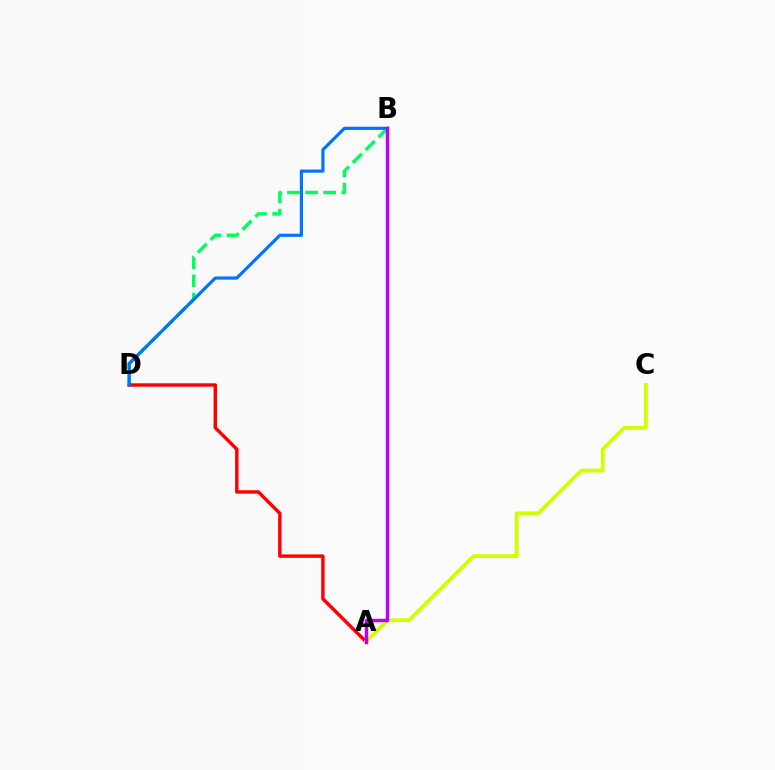{('B', 'D'): [{'color': '#00ff5c', 'line_style': 'dashed', 'thickness': 2.46}, {'color': '#0074ff', 'line_style': 'solid', 'thickness': 2.28}], ('A', 'D'): [{'color': '#ff0000', 'line_style': 'solid', 'thickness': 2.46}], ('A', 'C'): [{'color': '#d1ff00', 'line_style': 'solid', 'thickness': 2.75}], ('A', 'B'): [{'color': '#b900ff', 'line_style': 'solid', 'thickness': 2.49}]}